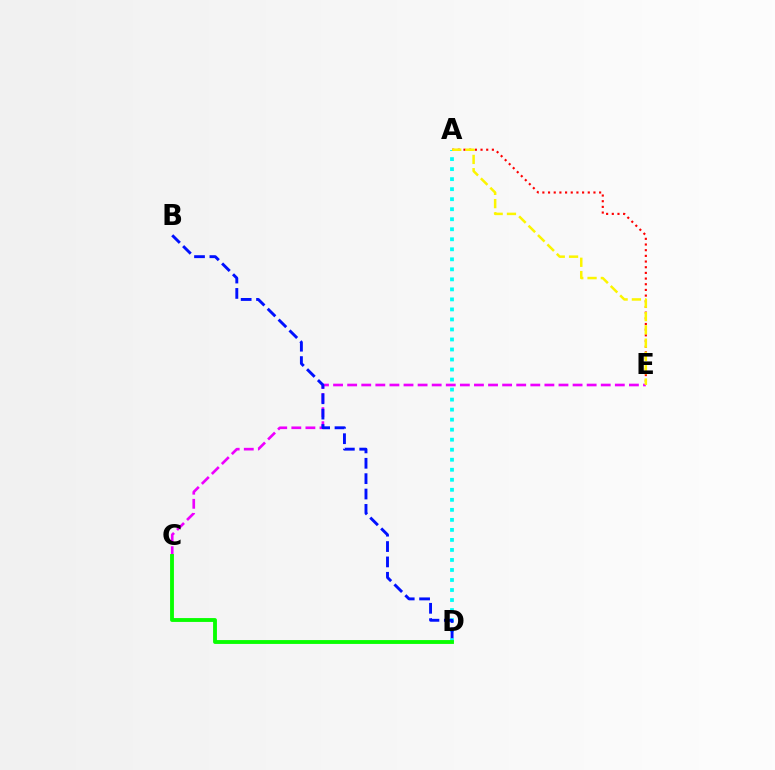{('C', 'E'): [{'color': '#ee00ff', 'line_style': 'dashed', 'thickness': 1.91}], ('A', 'D'): [{'color': '#00fff6', 'line_style': 'dotted', 'thickness': 2.72}], ('C', 'D'): [{'color': '#08ff00', 'line_style': 'solid', 'thickness': 2.77}], ('A', 'E'): [{'color': '#ff0000', 'line_style': 'dotted', 'thickness': 1.54}, {'color': '#fcf500', 'line_style': 'dashed', 'thickness': 1.81}], ('B', 'D'): [{'color': '#0010ff', 'line_style': 'dashed', 'thickness': 2.09}]}